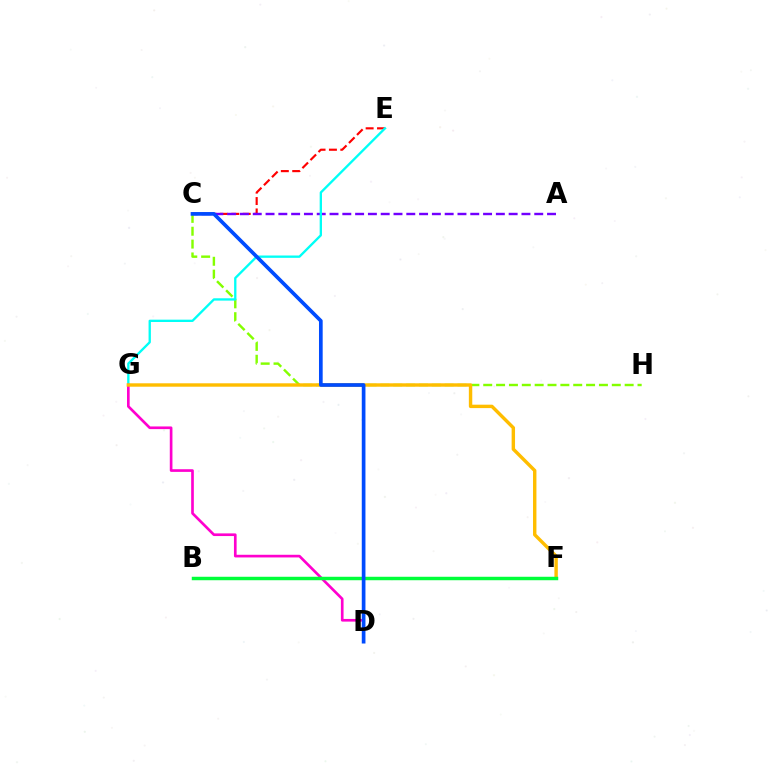{('C', 'H'): [{'color': '#84ff00', 'line_style': 'dashed', 'thickness': 1.75}], ('C', 'E'): [{'color': '#ff0000', 'line_style': 'dashed', 'thickness': 1.55}], ('A', 'C'): [{'color': '#7200ff', 'line_style': 'dashed', 'thickness': 1.74}], ('E', 'G'): [{'color': '#00fff6', 'line_style': 'solid', 'thickness': 1.68}], ('D', 'G'): [{'color': '#ff00cf', 'line_style': 'solid', 'thickness': 1.92}], ('F', 'G'): [{'color': '#ffbd00', 'line_style': 'solid', 'thickness': 2.46}], ('B', 'F'): [{'color': '#00ff39', 'line_style': 'solid', 'thickness': 2.49}], ('C', 'D'): [{'color': '#004bff', 'line_style': 'solid', 'thickness': 2.65}]}